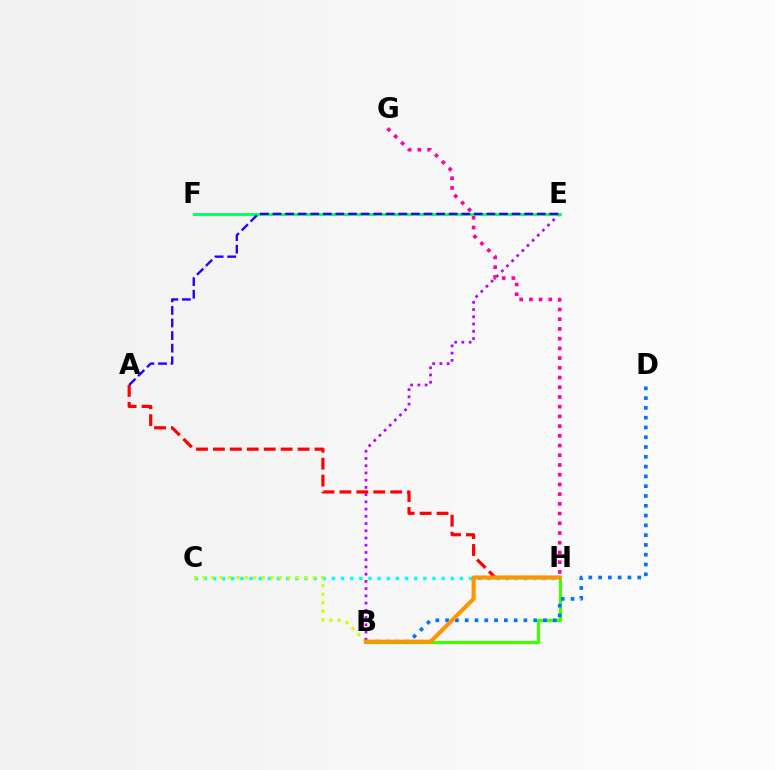{('C', 'H'): [{'color': '#00fff6', 'line_style': 'dotted', 'thickness': 2.49}], ('B', 'C'): [{'color': '#d1ff00', 'line_style': 'dotted', 'thickness': 2.3}], ('B', 'E'): [{'color': '#b900ff', 'line_style': 'dotted', 'thickness': 1.96}], ('E', 'F'): [{'color': '#00ff5c', 'line_style': 'solid', 'thickness': 2.04}], ('B', 'H'): [{'color': '#3dff00', 'line_style': 'solid', 'thickness': 2.3}, {'color': '#ff9400', 'line_style': 'solid', 'thickness': 2.94}], ('B', 'D'): [{'color': '#0074ff', 'line_style': 'dotted', 'thickness': 2.66}], ('A', 'E'): [{'color': '#2500ff', 'line_style': 'dashed', 'thickness': 1.71}], ('G', 'H'): [{'color': '#ff00ac', 'line_style': 'dotted', 'thickness': 2.64}], ('A', 'H'): [{'color': '#ff0000', 'line_style': 'dashed', 'thickness': 2.3}]}